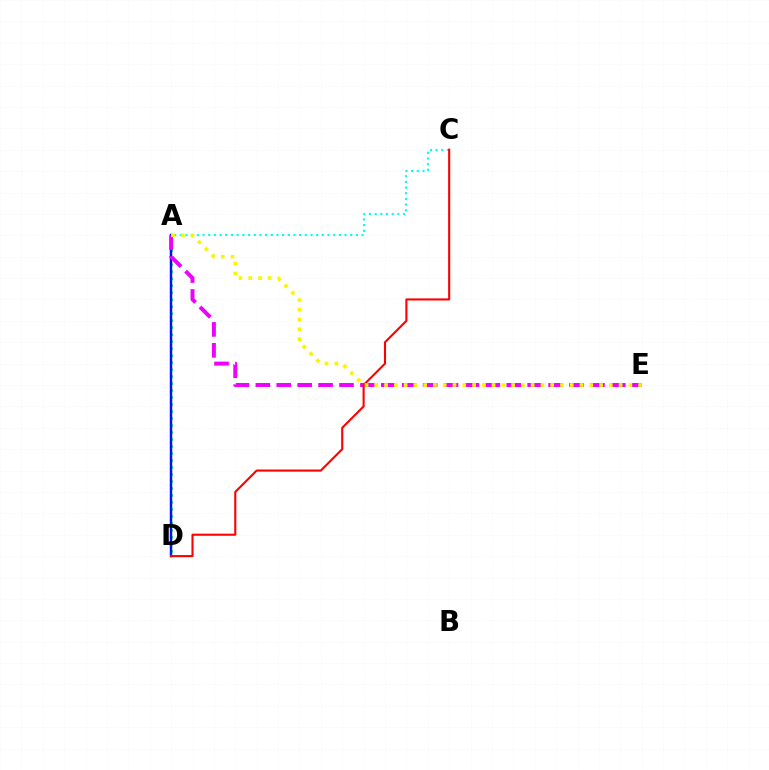{('A', 'C'): [{'color': '#00fff6', 'line_style': 'dotted', 'thickness': 1.54}], ('A', 'D'): [{'color': '#08ff00', 'line_style': 'dotted', 'thickness': 1.9}, {'color': '#0010ff', 'line_style': 'solid', 'thickness': 1.77}], ('A', 'E'): [{'color': '#ee00ff', 'line_style': 'dashed', 'thickness': 2.84}, {'color': '#fcf500', 'line_style': 'dotted', 'thickness': 2.66}], ('C', 'D'): [{'color': '#ff0000', 'line_style': 'solid', 'thickness': 1.51}]}